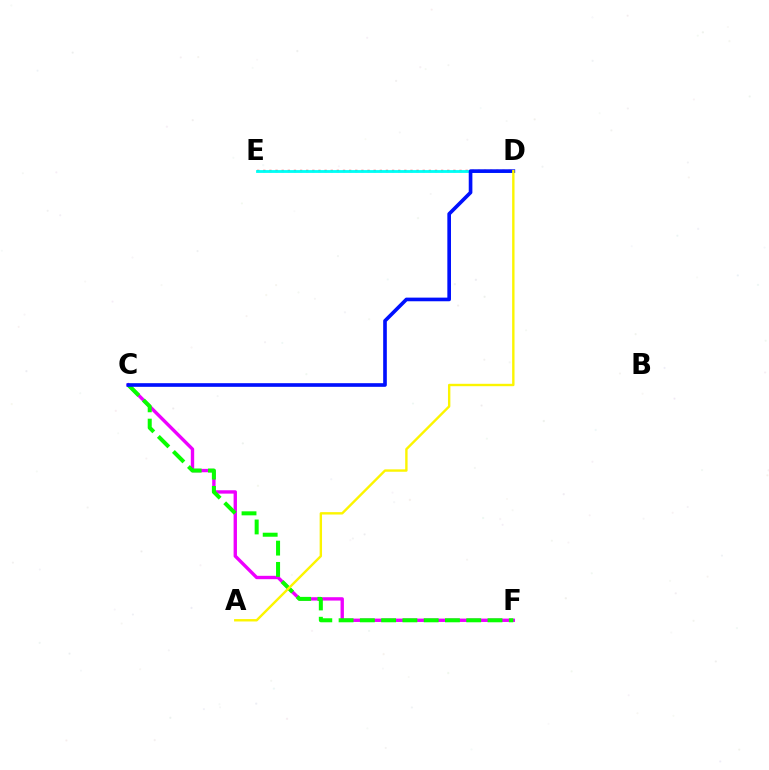{('D', 'E'): [{'color': '#ff0000', 'line_style': 'dotted', 'thickness': 1.67}, {'color': '#00fff6', 'line_style': 'solid', 'thickness': 2.03}], ('C', 'F'): [{'color': '#ee00ff', 'line_style': 'solid', 'thickness': 2.42}, {'color': '#08ff00', 'line_style': 'dashed', 'thickness': 2.89}], ('C', 'D'): [{'color': '#0010ff', 'line_style': 'solid', 'thickness': 2.62}], ('A', 'D'): [{'color': '#fcf500', 'line_style': 'solid', 'thickness': 1.72}]}